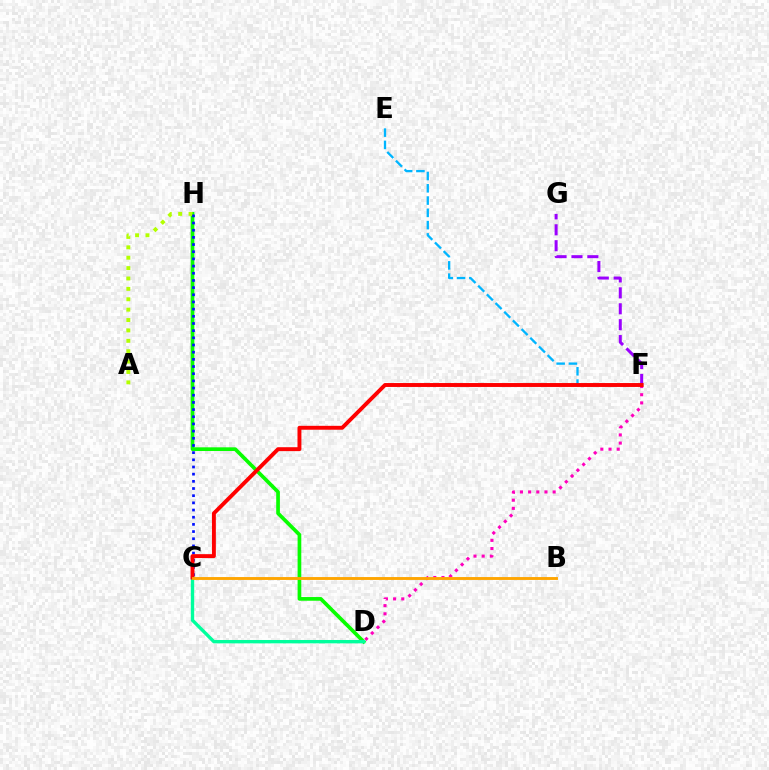{('D', 'H'): [{'color': '#08ff00', 'line_style': 'solid', 'thickness': 2.66}], ('A', 'H'): [{'color': '#b3ff00', 'line_style': 'dotted', 'thickness': 2.82}], ('C', 'H'): [{'color': '#0010ff', 'line_style': 'dotted', 'thickness': 1.95}], ('D', 'F'): [{'color': '#ff00bd', 'line_style': 'dotted', 'thickness': 2.22}], ('F', 'G'): [{'color': '#9b00ff', 'line_style': 'dashed', 'thickness': 2.16}], ('C', 'D'): [{'color': '#00ff9d', 'line_style': 'solid', 'thickness': 2.42}], ('E', 'F'): [{'color': '#00b5ff', 'line_style': 'dashed', 'thickness': 1.67}], ('C', 'F'): [{'color': '#ff0000', 'line_style': 'solid', 'thickness': 2.82}], ('B', 'C'): [{'color': '#ffa500', 'line_style': 'solid', 'thickness': 2.07}]}